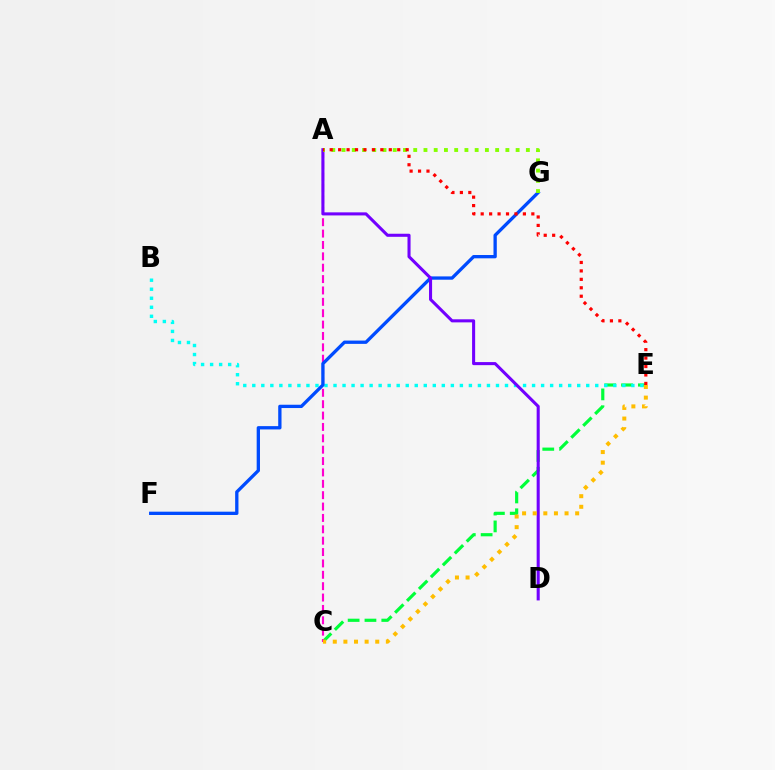{('C', 'E'): [{'color': '#00ff39', 'line_style': 'dashed', 'thickness': 2.29}, {'color': '#ffbd00', 'line_style': 'dotted', 'thickness': 2.88}], ('A', 'C'): [{'color': '#ff00cf', 'line_style': 'dashed', 'thickness': 1.55}], ('B', 'E'): [{'color': '#00fff6', 'line_style': 'dotted', 'thickness': 2.45}], ('F', 'G'): [{'color': '#004bff', 'line_style': 'solid', 'thickness': 2.38}], ('A', 'D'): [{'color': '#7200ff', 'line_style': 'solid', 'thickness': 2.21}], ('A', 'G'): [{'color': '#84ff00', 'line_style': 'dotted', 'thickness': 2.78}], ('A', 'E'): [{'color': '#ff0000', 'line_style': 'dotted', 'thickness': 2.29}]}